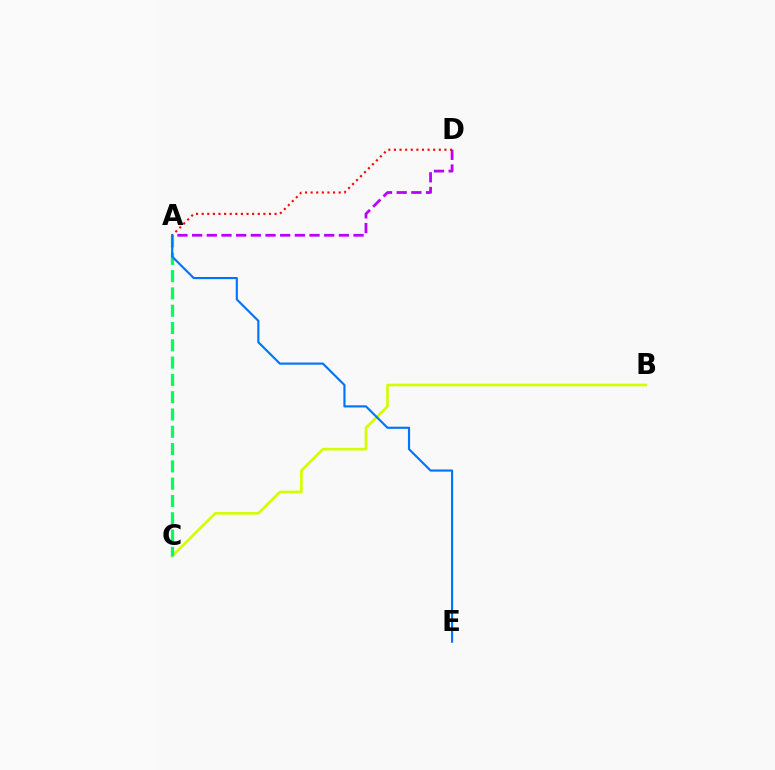{('A', 'D'): [{'color': '#b900ff', 'line_style': 'dashed', 'thickness': 1.99}, {'color': '#ff0000', 'line_style': 'dotted', 'thickness': 1.52}], ('B', 'C'): [{'color': '#d1ff00', 'line_style': 'solid', 'thickness': 1.9}], ('A', 'C'): [{'color': '#00ff5c', 'line_style': 'dashed', 'thickness': 2.35}], ('A', 'E'): [{'color': '#0074ff', 'line_style': 'solid', 'thickness': 1.55}]}